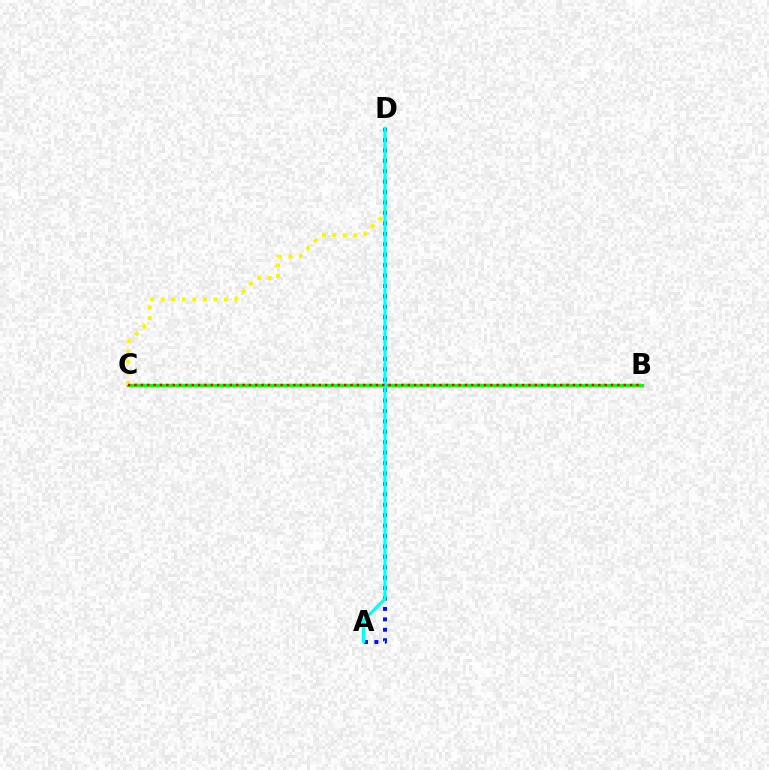{('B', 'C'): [{'color': '#ee00ff', 'line_style': 'solid', 'thickness': 2.37}, {'color': '#08ff00', 'line_style': 'solid', 'thickness': 2.17}, {'color': '#ff0000', 'line_style': 'dotted', 'thickness': 1.73}], ('C', 'D'): [{'color': '#fcf500', 'line_style': 'dotted', 'thickness': 2.86}], ('A', 'D'): [{'color': '#0010ff', 'line_style': 'dotted', 'thickness': 2.83}, {'color': '#00fff6', 'line_style': 'solid', 'thickness': 2.26}]}